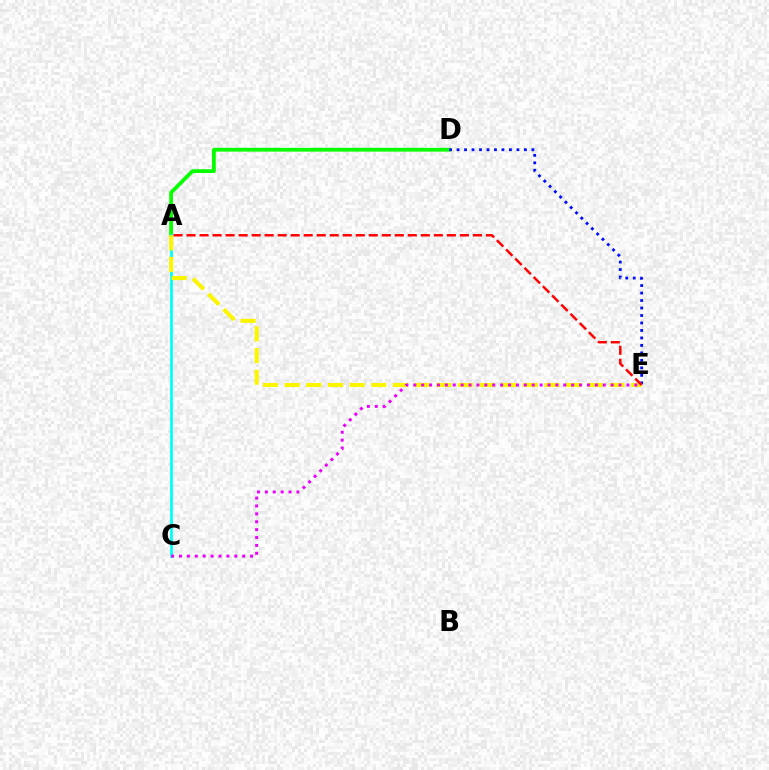{('A', 'D'): [{'color': '#08ff00', 'line_style': 'solid', 'thickness': 2.71}], ('A', 'C'): [{'color': '#00fff6', 'line_style': 'solid', 'thickness': 1.99}], ('D', 'E'): [{'color': '#0010ff', 'line_style': 'dotted', 'thickness': 2.03}], ('A', 'E'): [{'color': '#fcf500', 'line_style': 'dashed', 'thickness': 2.94}, {'color': '#ff0000', 'line_style': 'dashed', 'thickness': 1.77}], ('C', 'E'): [{'color': '#ee00ff', 'line_style': 'dotted', 'thickness': 2.15}]}